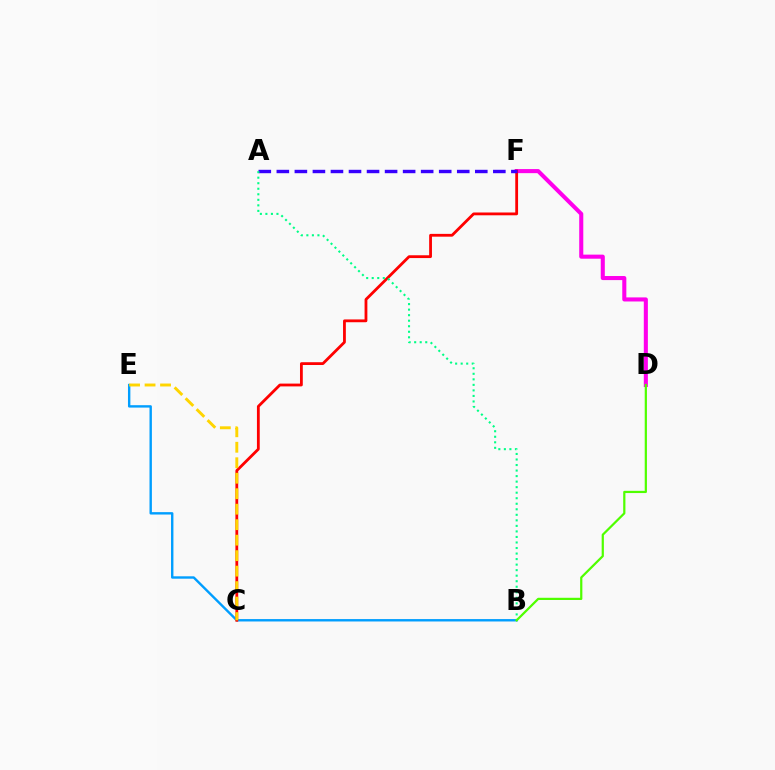{('D', 'F'): [{'color': '#ff00ed', 'line_style': 'solid', 'thickness': 2.93}], ('B', 'E'): [{'color': '#009eff', 'line_style': 'solid', 'thickness': 1.72}], ('C', 'F'): [{'color': '#ff0000', 'line_style': 'solid', 'thickness': 2.02}], ('C', 'E'): [{'color': '#ffd500', 'line_style': 'dashed', 'thickness': 2.1}], ('A', 'F'): [{'color': '#3700ff', 'line_style': 'dashed', 'thickness': 2.45}], ('A', 'B'): [{'color': '#00ff86', 'line_style': 'dotted', 'thickness': 1.5}], ('B', 'D'): [{'color': '#4fff00', 'line_style': 'solid', 'thickness': 1.6}]}